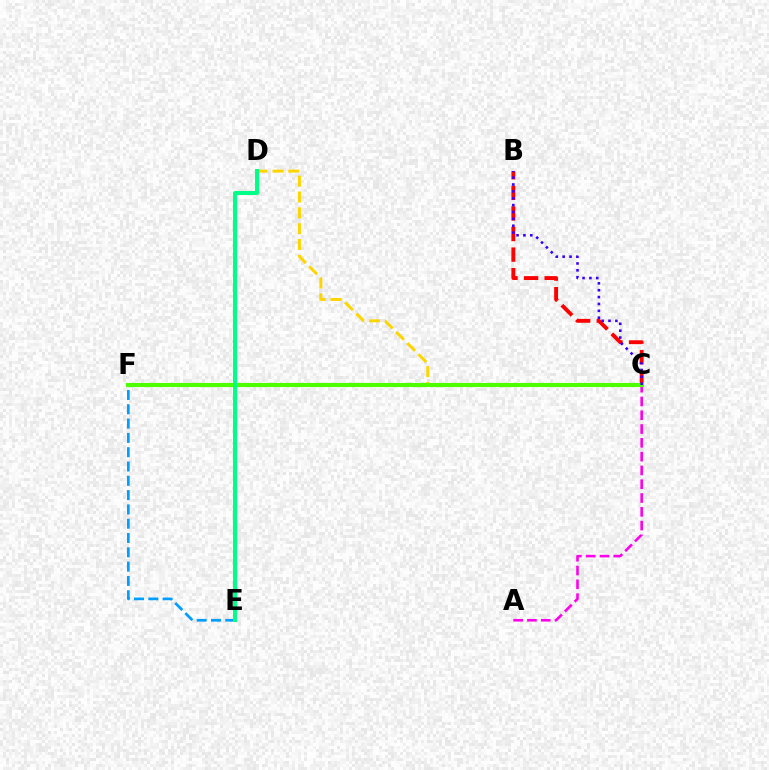{('B', 'C'): [{'color': '#ff0000', 'line_style': 'dashed', 'thickness': 2.8}, {'color': '#3700ff', 'line_style': 'dotted', 'thickness': 1.87}], ('E', 'F'): [{'color': '#009eff', 'line_style': 'dashed', 'thickness': 1.94}], ('A', 'C'): [{'color': '#ff00ed', 'line_style': 'dashed', 'thickness': 1.87}], ('C', 'D'): [{'color': '#ffd500', 'line_style': 'dashed', 'thickness': 2.15}], ('C', 'F'): [{'color': '#4fff00', 'line_style': 'solid', 'thickness': 2.96}], ('D', 'E'): [{'color': '#00ff86', 'line_style': 'solid', 'thickness': 2.9}]}